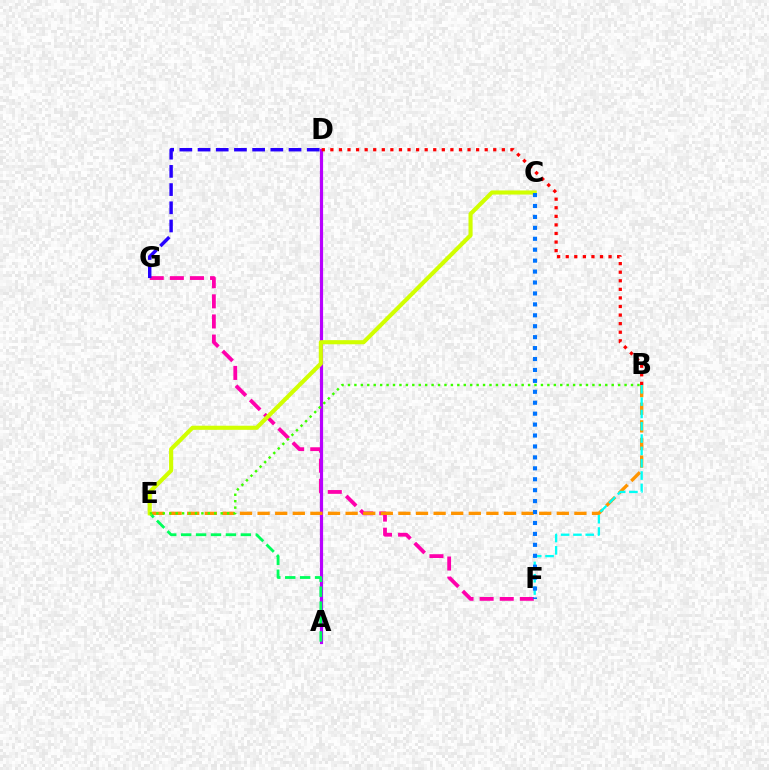{('F', 'G'): [{'color': '#ff00ac', 'line_style': 'dashed', 'thickness': 2.73}], ('A', 'D'): [{'color': '#b900ff', 'line_style': 'solid', 'thickness': 2.29}], ('B', 'E'): [{'color': '#ff9400', 'line_style': 'dashed', 'thickness': 2.39}, {'color': '#3dff00', 'line_style': 'dotted', 'thickness': 1.75}], ('B', 'F'): [{'color': '#00fff6', 'line_style': 'dashed', 'thickness': 1.67}], ('A', 'E'): [{'color': '#00ff5c', 'line_style': 'dashed', 'thickness': 2.03}], ('C', 'E'): [{'color': '#d1ff00', 'line_style': 'solid', 'thickness': 2.95}], ('D', 'G'): [{'color': '#2500ff', 'line_style': 'dashed', 'thickness': 2.47}], ('B', 'D'): [{'color': '#ff0000', 'line_style': 'dotted', 'thickness': 2.33}], ('C', 'F'): [{'color': '#0074ff', 'line_style': 'dotted', 'thickness': 2.97}]}